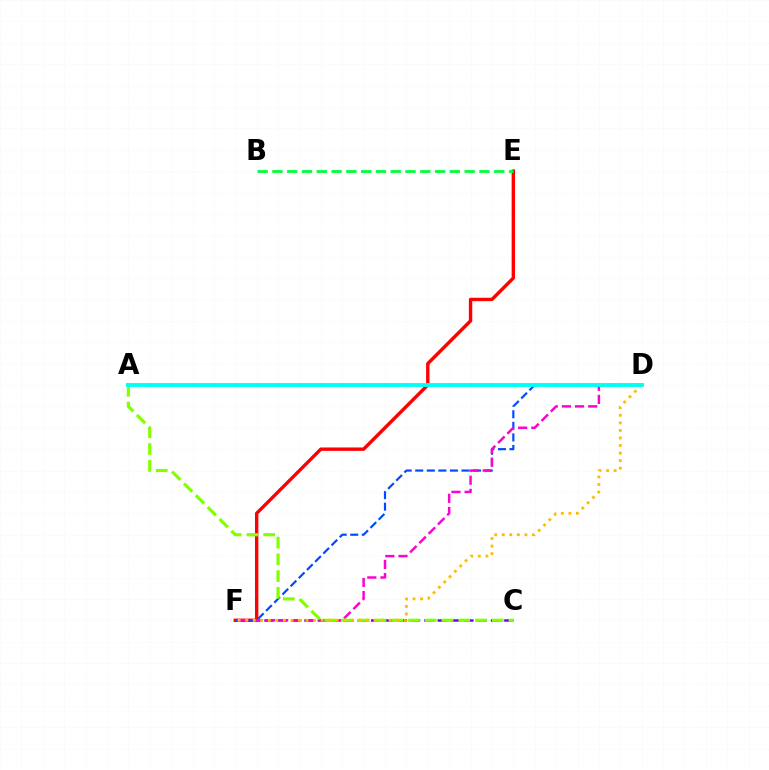{('C', 'F'): [{'color': '#7200ff', 'line_style': 'dashed', 'thickness': 1.81}], ('E', 'F'): [{'color': '#ff0000', 'line_style': 'solid', 'thickness': 2.44}], ('D', 'F'): [{'color': '#004bff', 'line_style': 'dashed', 'thickness': 1.57}, {'color': '#ff00cf', 'line_style': 'dashed', 'thickness': 1.79}, {'color': '#ffbd00', 'line_style': 'dotted', 'thickness': 2.05}], ('A', 'C'): [{'color': '#84ff00', 'line_style': 'dashed', 'thickness': 2.28}], ('A', 'D'): [{'color': '#00fff6', 'line_style': 'solid', 'thickness': 2.8}], ('B', 'E'): [{'color': '#00ff39', 'line_style': 'dashed', 'thickness': 2.01}]}